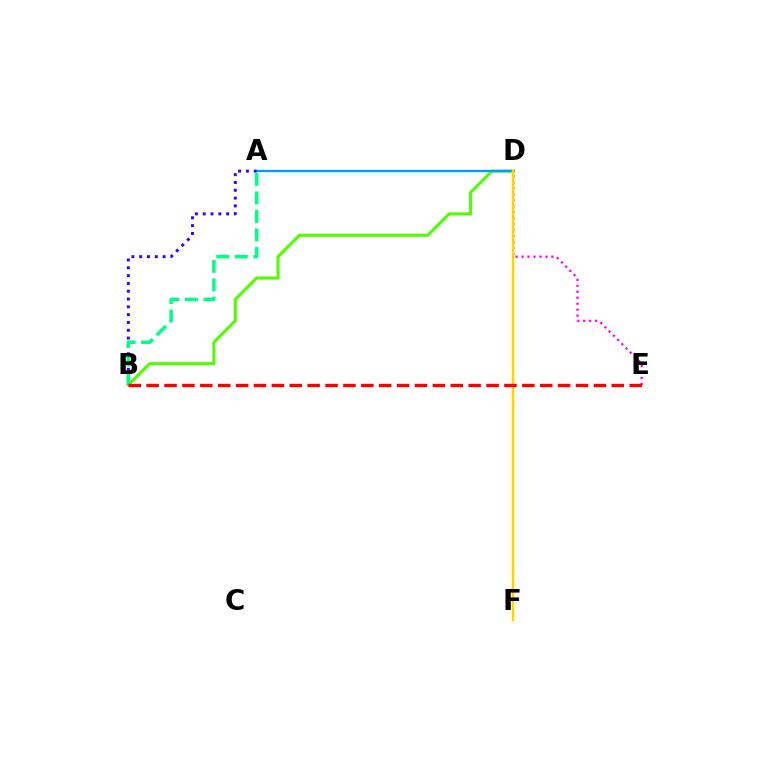{('B', 'D'): [{'color': '#4fff00', 'line_style': 'solid', 'thickness': 2.2}], ('A', 'D'): [{'color': '#009eff', 'line_style': 'solid', 'thickness': 1.69}], ('D', 'E'): [{'color': '#ff00ed', 'line_style': 'dotted', 'thickness': 1.62}], ('D', 'F'): [{'color': '#ffd500', 'line_style': 'solid', 'thickness': 1.76}], ('A', 'B'): [{'color': '#3700ff', 'line_style': 'dotted', 'thickness': 2.12}, {'color': '#00ff86', 'line_style': 'dashed', 'thickness': 2.52}], ('B', 'E'): [{'color': '#ff0000', 'line_style': 'dashed', 'thickness': 2.43}]}